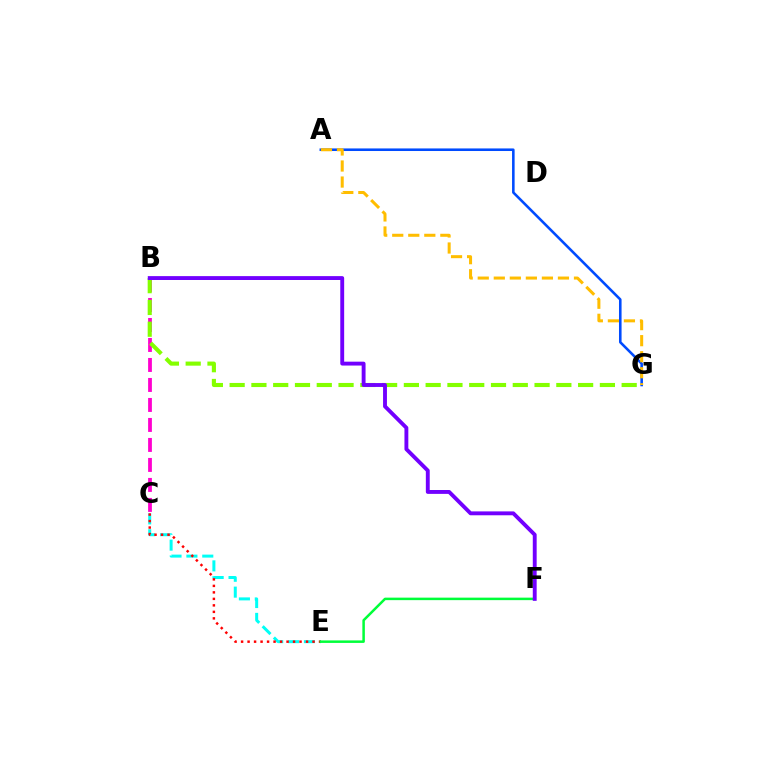{('B', 'C'): [{'color': '#ff00cf', 'line_style': 'dashed', 'thickness': 2.72}], ('C', 'E'): [{'color': '#00fff6', 'line_style': 'dashed', 'thickness': 2.16}, {'color': '#ff0000', 'line_style': 'dotted', 'thickness': 1.76}], ('A', 'G'): [{'color': '#004bff', 'line_style': 'solid', 'thickness': 1.86}, {'color': '#ffbd00', 'line_style': 'dashed', 'thickness': 2.18}], ('E', 'F'): [{'color': '#00ff39', 'line_style': 'solid', 'thickness': 1.8}], ('B', 'G'): [{'color': '#84ff00', 'line_style': 'dashed', 'thickness': 2.96}], ('B', 'F'): [{'color': '#7200ff', 'line_style': 'solid', 'thickness': 2.79}]}